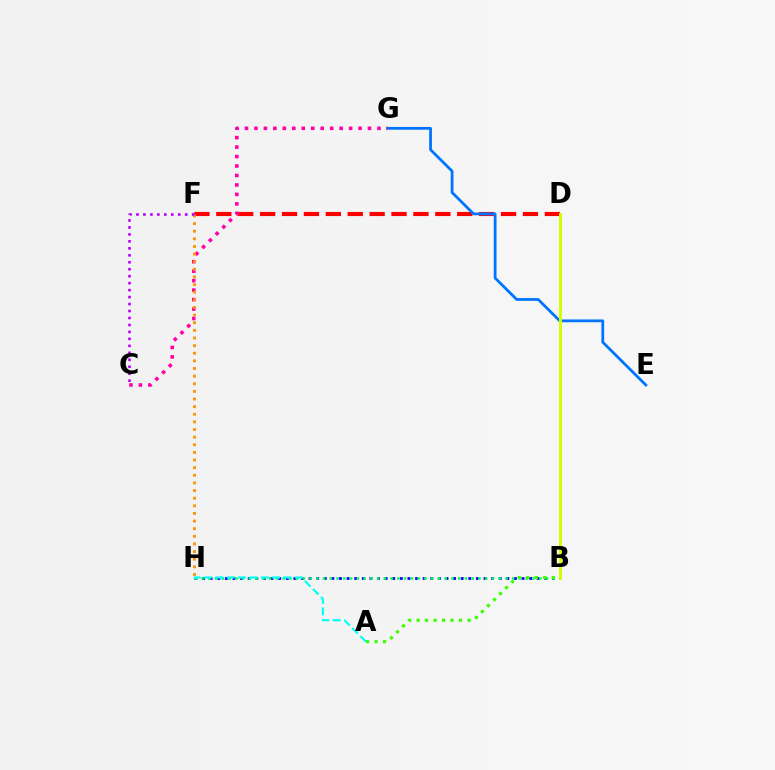{('B', 'H'): [{'color': '#2500ff', 'line_style': 'dotted', 'thickness': 2.07}, {'color': '#00ff5c', 'line_style': 'dotted', 'thickness': 1.83}], ('D', 'F'): [{'color': '#ff0000', 'line_style': 'dashed', 'thickness': 2.98}], ('E', 'G'): [{'color': '#0074ff', 'line_style': 'solid', 'thickness': 1.99}], ('A', 'B'): [{'color': '#3dff00', 'line_style': 'dotted', 'thickness': 2.3}], ('C', 'G'): [{'color': '#ff00ac', 'line_style': 'dotted', 'thickness': 2.57}], ('F', 'H'): [{'color': '#ff9400', 'line_style': 'dotted', 'thickness': 2.07}], ('B', 'D'): [{'color': '#d1ff00', 'line_style': 'solid', 'thickness': 2.1}], ('C', 'F'): [{'color': '#b900ff', 'line_style': 'dotted', 'thickness': 1.89}], ('A', 'H'): [{'color': '#00fff6', 'line_style': 'dashed', 'thickness': 1.54}]}